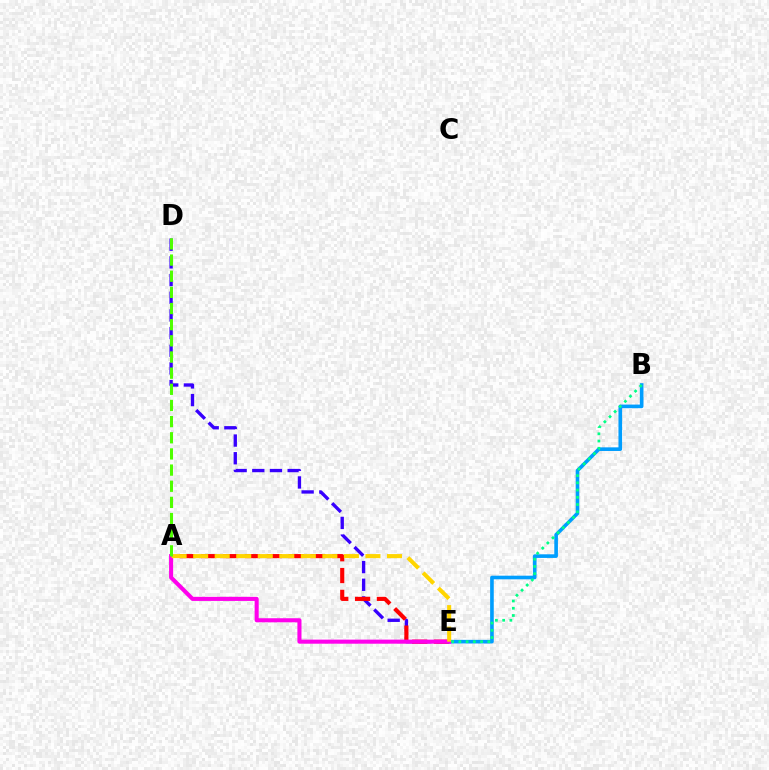{('D', 'E'): [{'color': '#3700ff', 'line_style': 'dashed', 'thickness': 2.4}], ('A', 'E'): [{'color': '#ff0000', 'line_style': 'dashed', 'thickness': 2.97}, {'color': '#ff00ed', 'line_style': 'solid', 'thickness': 2.94}, {'color': '#ffd500', 'line_style': 'dashed', 'thickness': 2.93}], ('B', 'E'): [{'color': '#009eff', 'line_style': 'solid', 'thickness': 2.61}, {'color': '#00ff86', 'line_style': 'dotted', 'thickness': 1.97}], ('A', 'D'): [{'color': '#4fff00', 'line_style': 'dashed', 'thickness': 2.19}]}